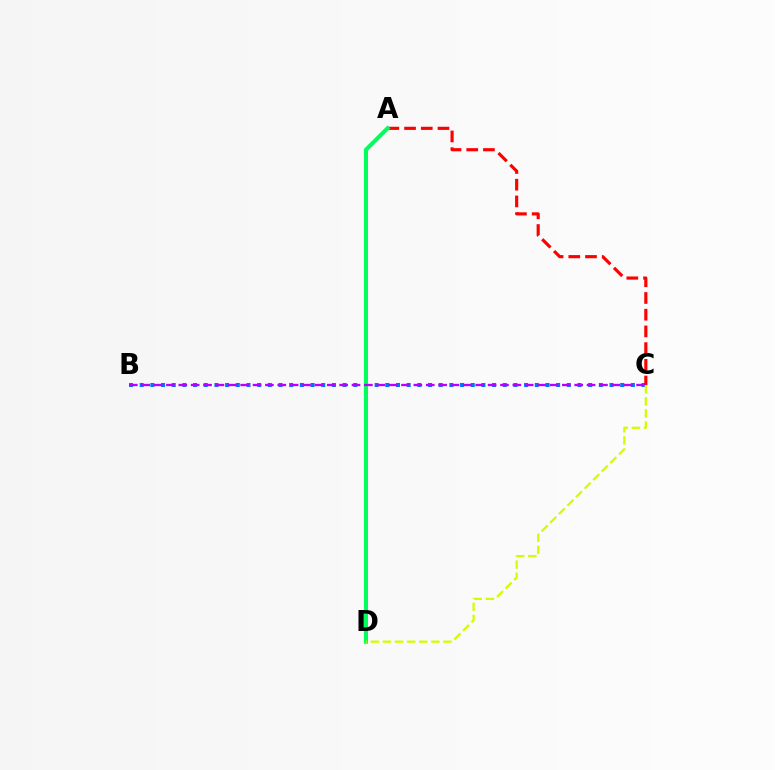{('B', 'C'): [{'color': '#0074ff', 'line_style': 'dotted', 'thickness': 2.9}, {'color': '#b900ff', 'line_style': 'dashed', 'thickness': 1.68}], ('A', 'C'): [{'color': '#ff0000', 'line_style': 'dashed', 'thickness': 2.27}], ('A', 'D'): [{'color': '#00ff5c', 'line_style': 'solid', 'thickness': 2.94}], ('C', 'D'): [{'color': '#d1ff00', 'line_style': 'dashed', 'thickness': 1.65}]}